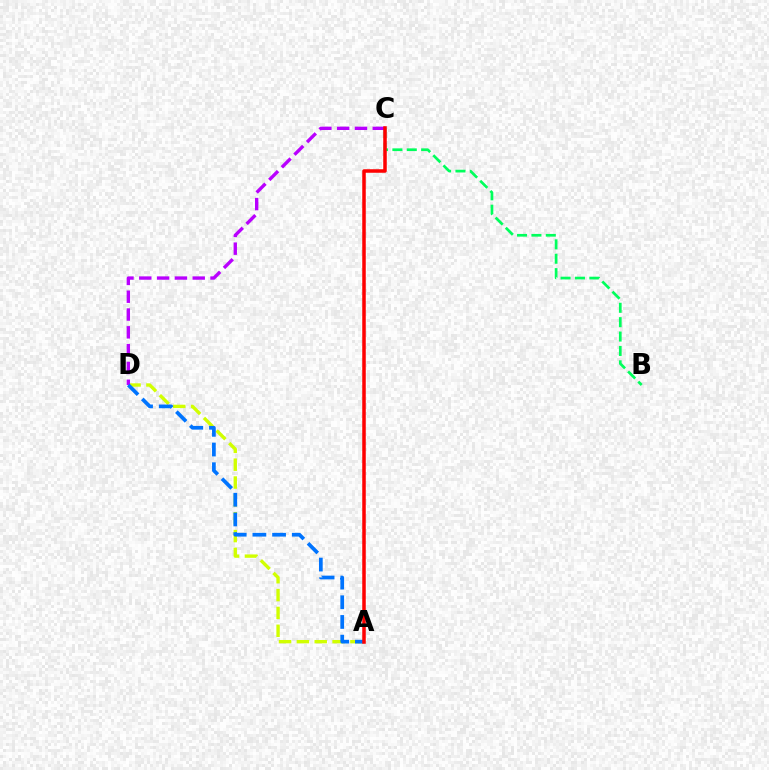{('A', 'D'): [{'color': '#d1ff00', 'line_style': 'dashed', 'thickness': 2.42}, {'color': '#0074ff', 'line_style': 'dashed', 'thickness': 2.68}], ('B', 'C'): [{'color': '#00ff5c', 'line_style': 'dashed', 'thickness': 1.95}], ('C', 'D'): [{'color': '#b900ff', 'line_style': 'dashed', 'thickness': 2.42}], ('A', 'C'): [{'color': '#ff0000', 'line_style': 'solid', 'thickness': 2.53}]}